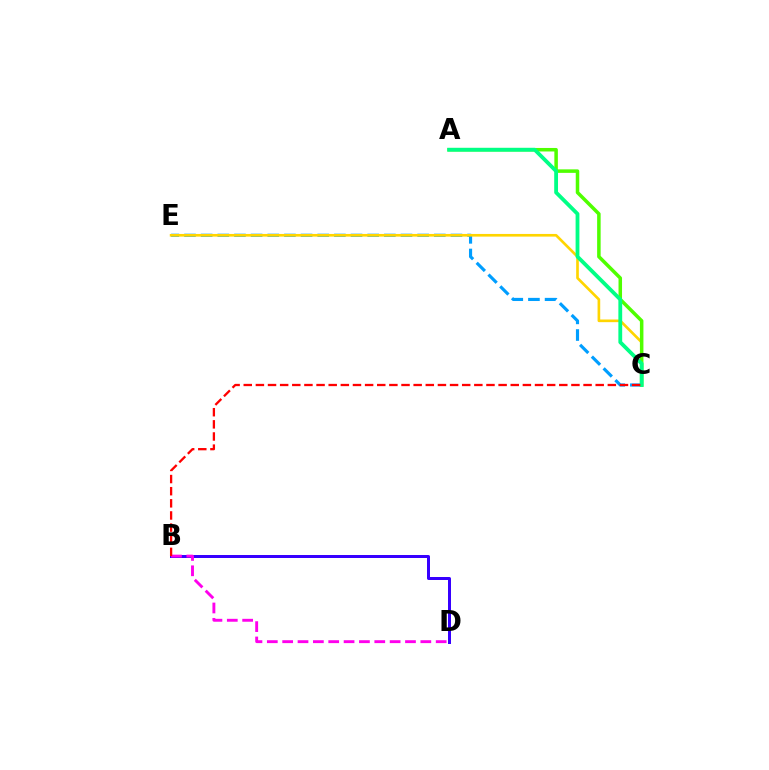{('B', 'D'): [{'color': '#3700ff', 'line_style': 'solid', 'thickness': 2.16}, {'color': '#ff00ed', 'line_style': 'dashed', 'thickness': 2.09}], ('C', 'E'): [{'color': '#009eff', 'line_style': 'dashed', 'thickness': 2.26}, {'color': '#ffd500', 'line_style': 'solid', 'thickness': 1.91}], ('A', 'C'): [{'color': '#4fff00', 'line_style': 'solid', 'thickness': 2.53}, {'color': '#00ff86', 'line_style': 'solid', 'thickness': 2.74}], ('B', 'C'): [{'color': '#ff0000', 'line_style': 'dashed', 'thickness': 1.65}]}